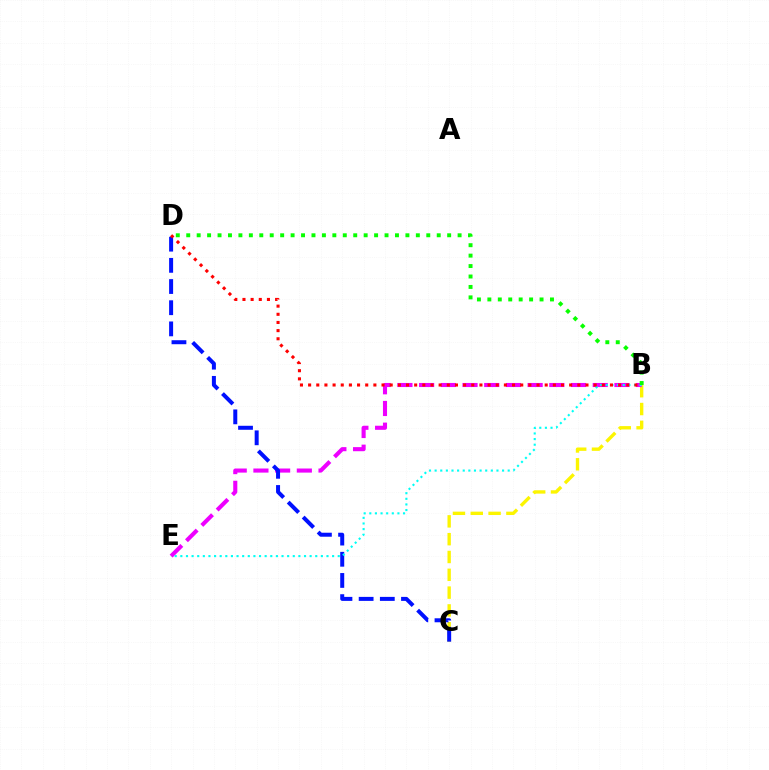{('B', 'C'): [{'color': '#fcf500', 'line_style': 'dashed', 'thickness': 2.42}], ('B', 'E'): [{'color': '#ee00ff', 'line_style': 'dashed', 'thickness': 2.95}, {'color': '#00fff6', 'line_style': 'dotted', 'thickness': 1.53}], ('C', 'D'): [{'color': '#0010ff', 'line_style': 'dashed', 'thickness': 2.88}], ('B', 'D'): [{'color': '#08ff00', 'line_style': 'dotted', 'thickness': 2.84}, {'color': '#ff0000', 'line_style': 'dotted', 'thickness': 2.22}]}